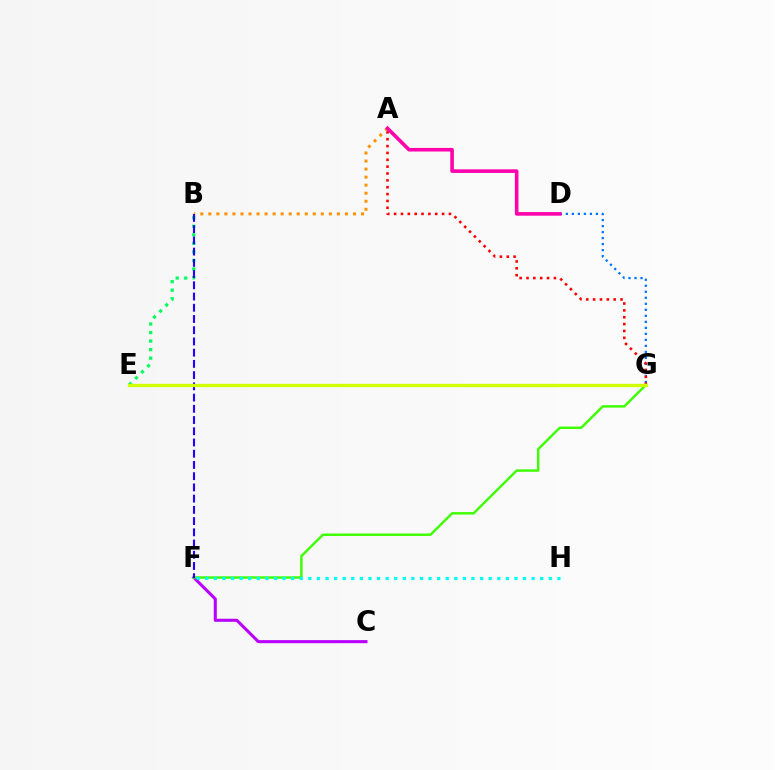{('D', 'G'): [{'color': '#0074ff', 'line_style': 'dotted', 'thickness': 1.63}], ('C', 'F'): [{'color': '#b900ff', 'line_style': 'solid', 'thickness': 2.2}], ('B', 'E'): [{'color': '#00ff5c', 'line_style': 'dotted', 'thickness': 2.32}], ('A', 'G'): [{'color': '#ff0000', 'line_style': 'dotted', 'thickness': 1.86}], ('A', 'B'): [{'color': '#ff9400', 'line_style': 'dotted', 'thickness': 2.18}], ('F', 'G'): [{'color': '#3dff00', 'line_style': 'solid', 'thickness': 1.75}], ('F', 'H'): [{'color': '#00fff6', 'line_style': 'dotted', 'thickness': 2.33}], ('A', 'D'): [{'color': '#ff00ac', 'line_style': 'solid', 'thickness': 2.58}], ('B', 'F'): [{'color': '#2500ff', 'line_style': 'dashed', 'thickness': 1.53}], ('E', 'G'): [{'color': '#d1ff00', 'line_style': 'solid', 'thickness': 2.4}]}